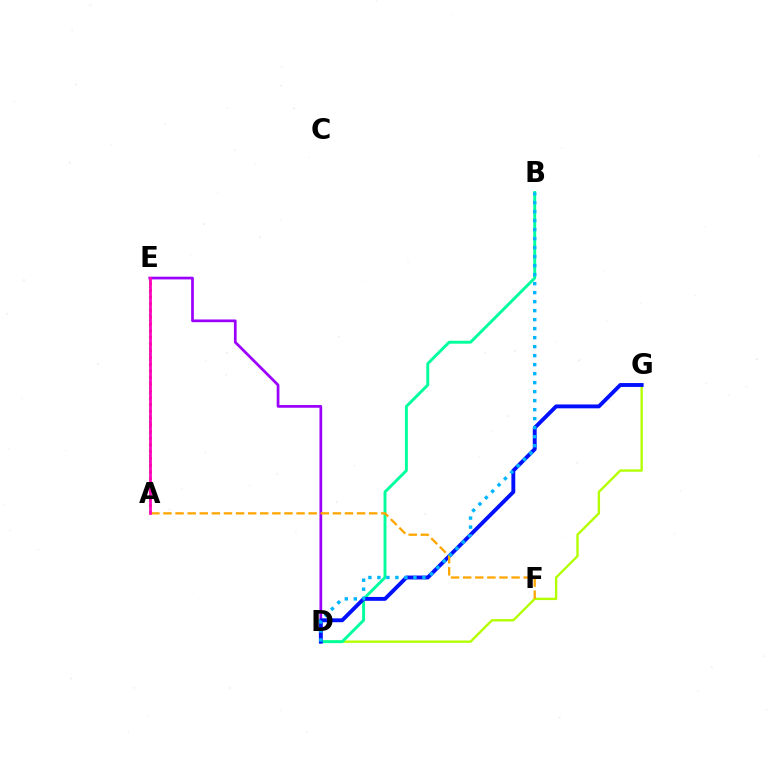{('D', 'E'): [{'color': '#9b00ff', 'line_style': 'solid', 'thickness': 1.96}], ('A', 'E'): [{'color': '#ff0000', 'line_style': 'dotted', 'thickness': 1.83}, {'color': '#08ff00', 'line_style': 'dotted', 'thickness': 1.53}, {'color': '#ff00bd', 'line_style': 'solid', 'thickness': 1.94}], ('D', 'G'): [{'color': '#b3ff00', 'line_style': 'solid', 'thickness': 1.7}, {'color': '#0010ff', 'line_style': 'solid', 'thickness': 2.79}], ('B', 'D'): [{'color': '#00ff9d', 'line_style': 'solid', 'thickness': 2.1}, {'color': '#00b5ff', 'line_style': 'dotted', 'thickness': 2.45}], ('A', 'F'): [{'color': '#ffa500', 'line_style': 'dashed', 'thickness': 1.64}]}